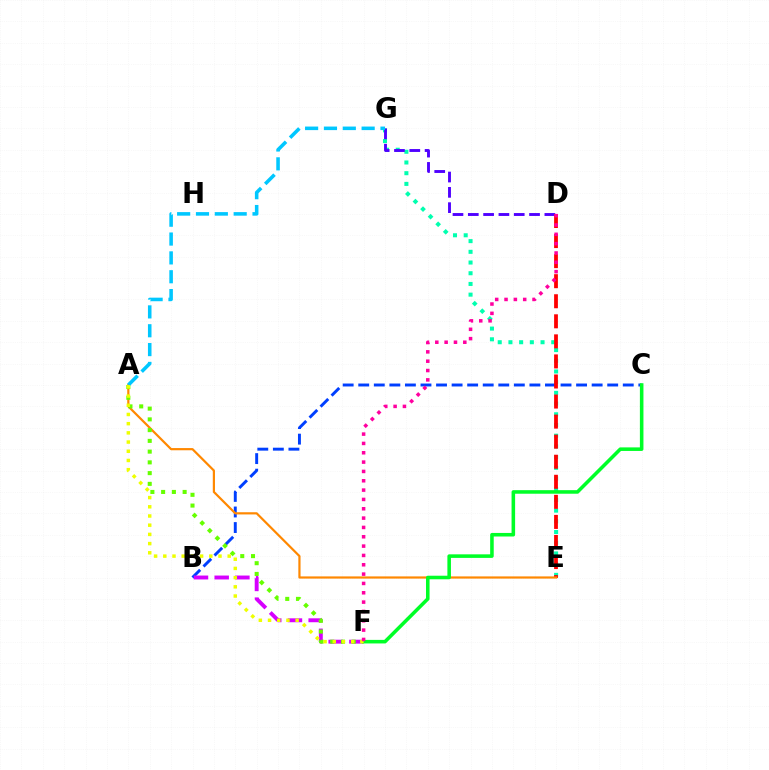{('E', 'G'): [{'color': '#00ffaf', 'line_style': 'dotted', 'thickness': 2.91}], ('B', 'C'): [{'color': '#003fff', 'line_style': 'dashed', 'thickness': 2.11}], ('B', 'F'): [{'color': '#d600ff', 'line_style': 'dashed', 'thickness': 2.81}], ('D', 'G'): [{'color': '#4f00ff', 'line_style': 'dashed', 'thickness': 2.08}], ('D', 'E'): [{'color': '#ff0000', 'line_style': 'dashed', 'thickness': 2.73}], ('A', 'E'): [{'color': '#ff8800', 'line_style': 'solid', 'thickness': 1.58}], ('A', 'F'): [{'color': '#66ff00', 'line_style': 'dotted', 'thickness': 2.92}, {'color': '#eeff00', 'line_style': 'dotted', 'thickness': 2.5}], ('A', 'G'): [{'color': '#00c7ff', 'line_style': 'dashed', 'thickness': 2.56}], ('C', 'F'): [{'color': '#00ff27', 'line_style': 'solid', 'thickness': 2.56}], ('D', 'F'): [{'color': '#ff00a0', 'line_style': 'dotted', 'thickness': 2.54}]}